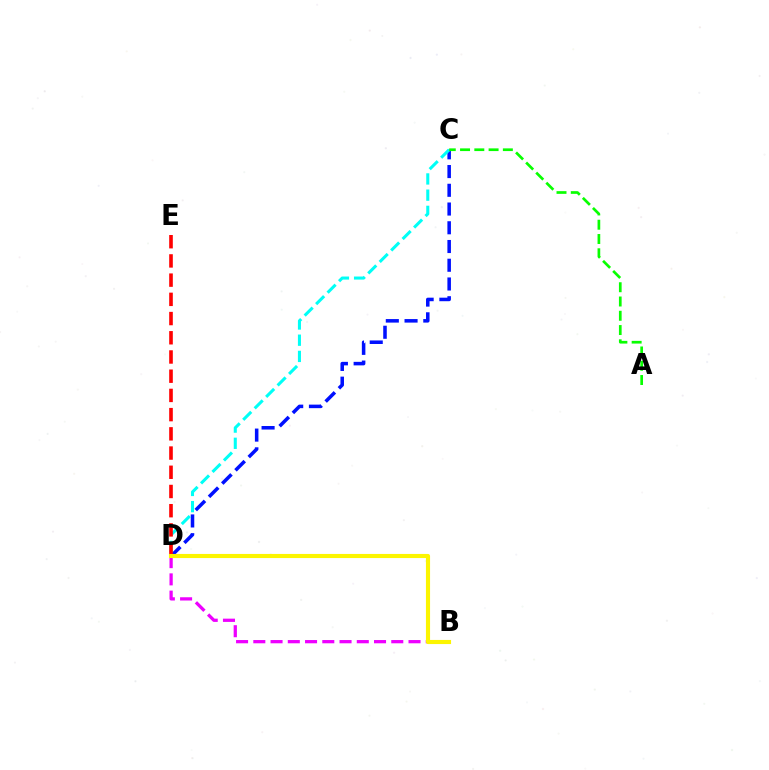{('C', 'D'): [{'color': '#0010ff', 'line_style': 'dashed', 'thickness': 2.55}, {'color': '#00fff6', 'line_style': 'dashed', 'thickness': 2.2}], ('A', 'C'): [{'color': '#08ff00', 'line_style': 'dashed', 'thickness': 1.94}], ('D', 'E'): [{'color': '#ff0000', 'line_style': 'dashed', 'thickness': 2.61}], ('B', 'D'): [{'color': '#ee00ff', 'line_style': 'dashed', 'thickness': 2.34}, {'color': '#fcf500', 'line_style': 'solid', 'thickness': 2.96}]}